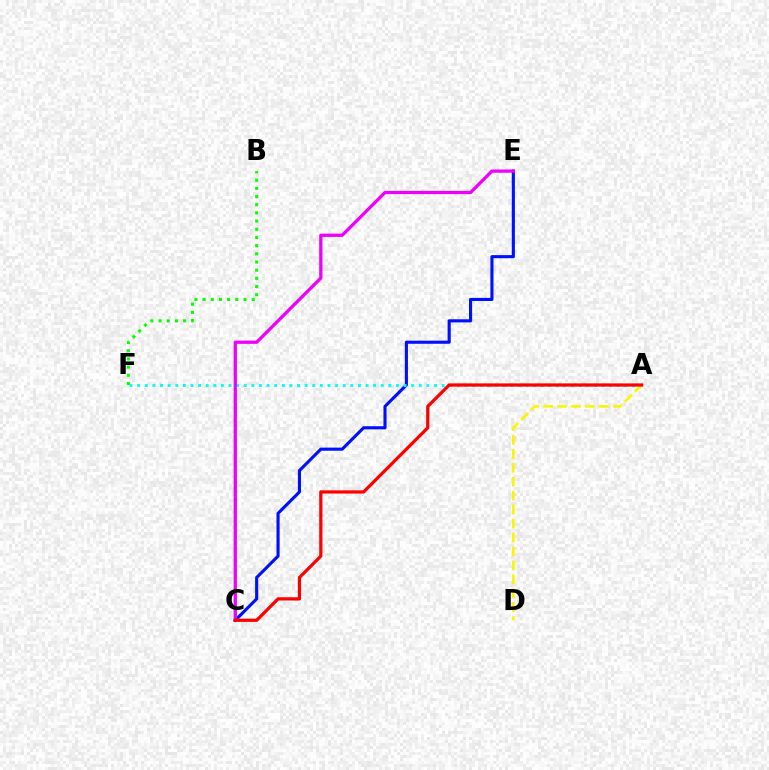{('C', 'E'): [{'color': '#0010ff', 'line_style': 'solid', 'thickness': 2.24}, {'color': '#ee00ff', 'line_style': 'solid', 'thickness': 2.36}], ('A', 'F'): [{'color': '#00fff6', 'line_style': 'dotted', 'thickness': 2.07}], ('A', 'D'): [{'color': '#fcf500', 'line_style': 'dashed', 'thickness': 1.89}], ('A', 'C'): [{'color': '#ff0000', 'line_style': 'solid', 'thickness': 2.32}], ('B', 'F'): [{'color': '#08ff00', 'line_style': 'dotted', 'thickness': 2.22}]}